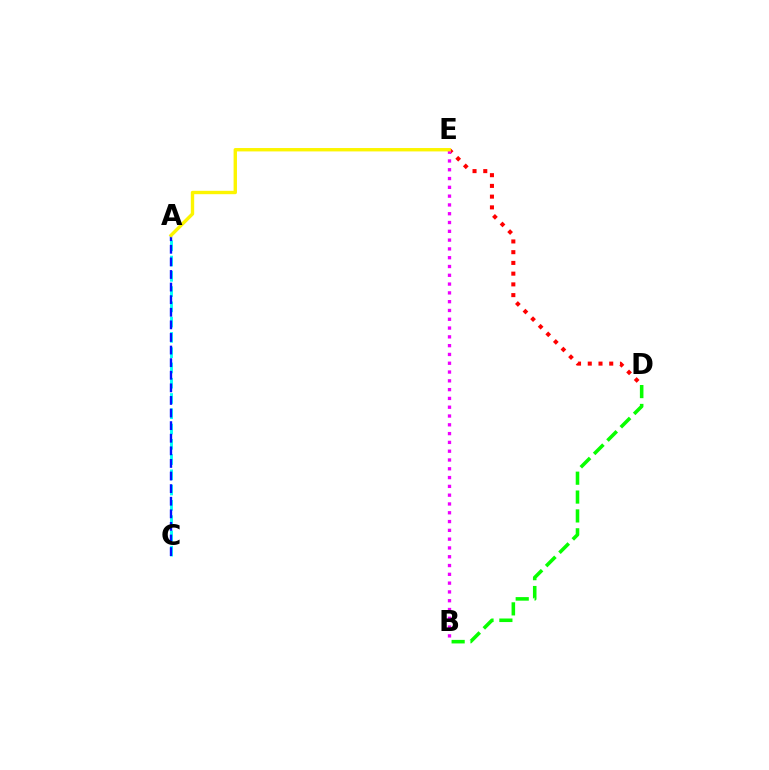{('A', 'C'): [{'color': '#00fff6', 'line_style': 'dashed', 'thickness': 2.07}, {'color': '#0010ff', 'line_style': 'dashed', 'thickness': 1.71}], ('B', 'D'): [{'color': '#08ff00', 'line_style': 'dashed', 'thickness': 2.56}], ('D', 'E'): [{'color': '#ff0000', 'line_style': 'dotted', 'thickness': 2.92}], ('B', 'E'): [{'color': '#ee00ff', 'line_style': 'dotted', 'thickness': 2.39}], ('A', 'E'): [{'color': '#fcf500', 'line_style': 'solid', 'thickness': 2.44}]}